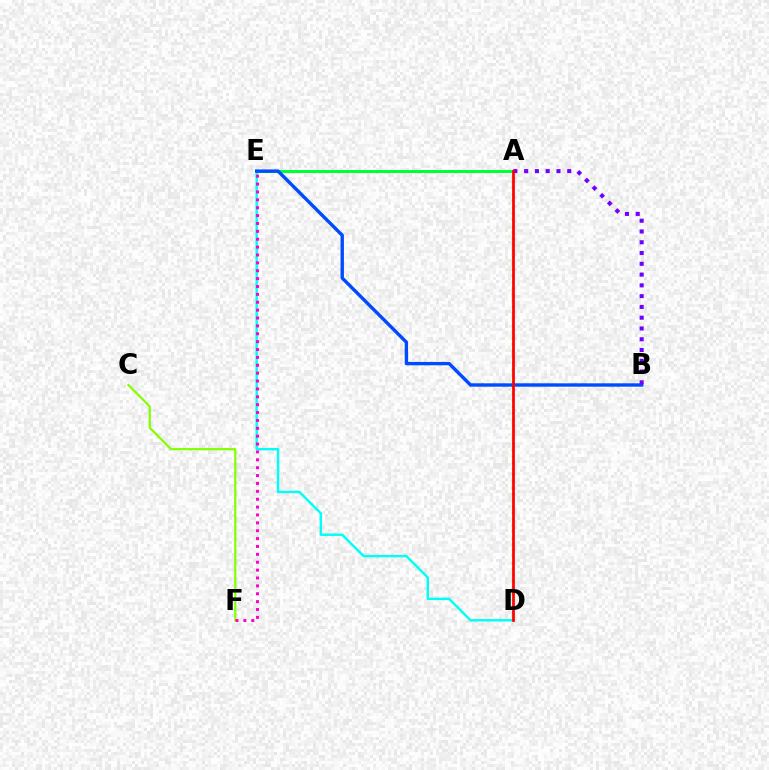{('C', 'F'): [{'color': '#84ff00', 'line_style': 'solid', 'thickness': 1.6}], ('D', 'E'): [{'color': '#00fff6', 'line_style': 'solid', 'thickness': 1.75}], ('A', 'E'): [{'color': '#00ff39', 'line_style': 'solid', 'thickness': 2.15}], ('B', 'E'): [{'color': '#004bff', 'line_style': 'solid', 'thickness': 2.43}], ('A', 'D'): [{'color': '#ffbd00', 'line_style': 'dotted', 'thickness': 1.69}, {'color': '#ff0000', 'line_style': 'solid', 'thickness': 1.95}], ('A', 'B'): [{'color': '#7200ff', 'line_style': 'dotted', 'thickness': 2.93}], ('E', 'F'): [{'color': '#ff00cf', 'line_style': 'dotted', 'thickness': 2.14}]}